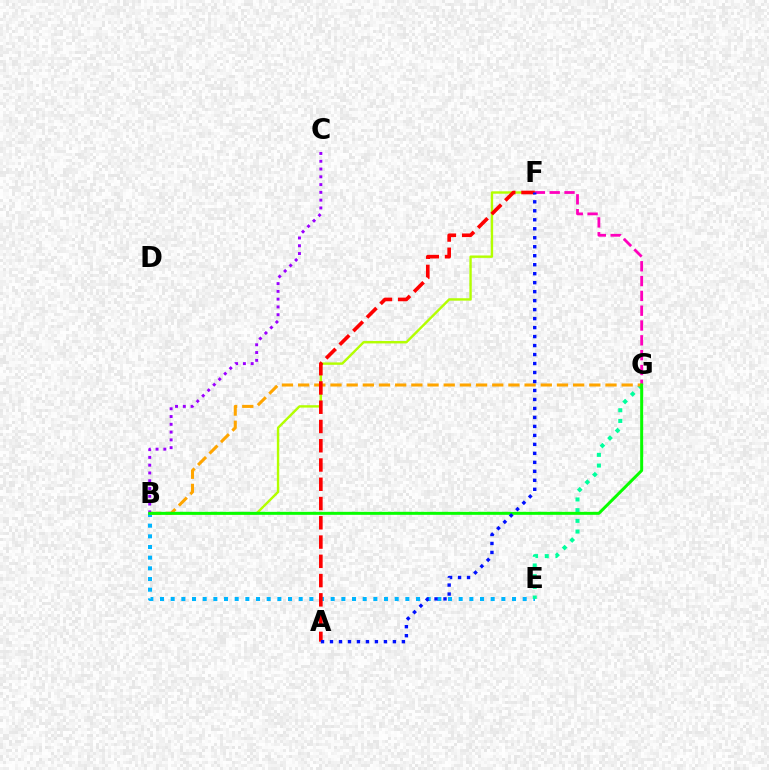{('B', 'F'): [{'color': '#b3ff00', 'line_style': 'solid', 'thickness': 1.73}], ('B', 'E'): [{'color': '#00b5ff', 'line_style': 'dotted', 'thickness': 2.9}], ('E', 'G'): [{'color': '#00ff9d', 'line_style': 'dotted', 'thickness': 2.91}], ('F', 'G'): [{'color': '#ff00bd', 'line_style': 'dashed', 'thickness': 2.01}], ('B', 'G'): [{'color': '#ffa500', 'line_style': 'dashed', 'thickness': 2.2}, {'color': '#08ff00', 'line_style': 'solid', 'thickness': 2.14}], ('B', 'C'): [{'color': '#9b00ff', 'line_style': 'dotted', 'thickness': 2.11}], ('A', 'F'): [{'color': '#ff0000', 'line_style': 'dashed', 'thickness': 2.62}, {'color': '#0010ff', 'line_style': 'dotted', 'thickness': 2.44}]}